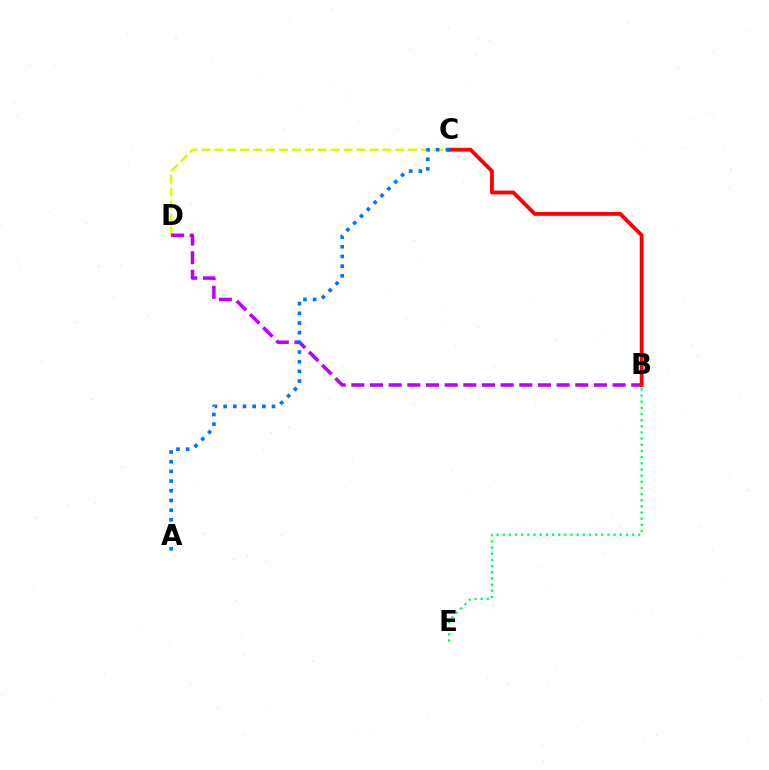{('C', 'D'): [{'color': '#d1ff00', 'line_style': 'dashed', 'thickness': 1.76}], ('B', 'D'): [{'color': '#b900ff', 'line_style': 'dashed', 'thickness': 2.53}], ('B', 'E'): [{'color': '#00ff5c', 'line_style': 'dotted', 'thickness': 1.67}], ('B', 'C'): [{'color': '#ff0000', 'line_style': 'solid', 'thickness': 2.76}], ('A', 'C'): [{'color': '#0074ff', 'line_style': 'dotted', 'thickness': 2.63}]}